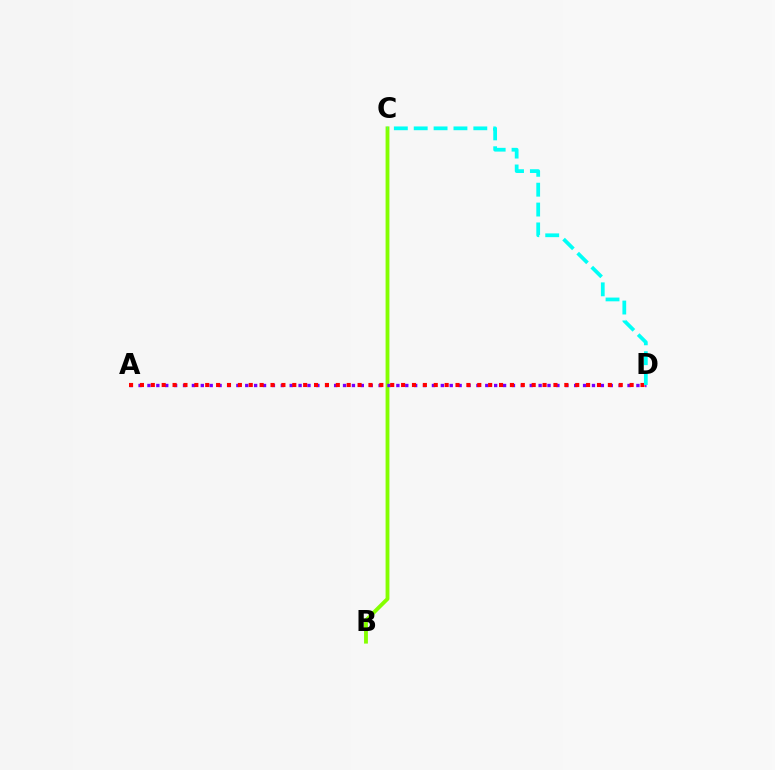{('B', 'C'): [{'color': '#84ff00', 'line_style': 'solid', 'thickness': 2.76}], ('A', 'D'): [{'color': '#7200ff', 'line_style': 'dotted', 'thickness': 2.42}, {'color': '#ff0000', 'line_style': 'dotted', 'thickness': 2.96}], ('C', 'D'): [{'color': '#00fff6', 'line_style': 'dashed', 'thickness': 2.7}]}